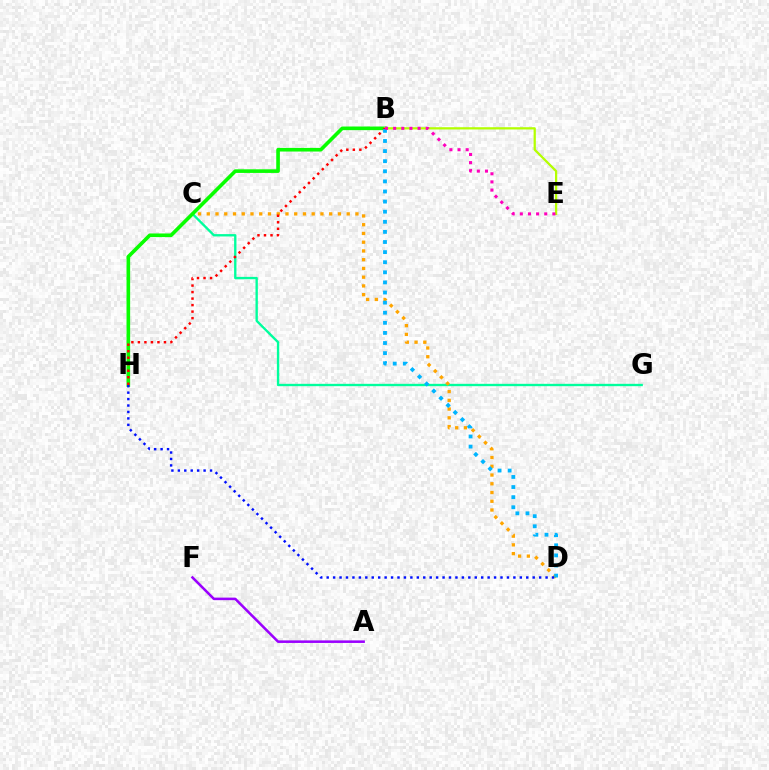{('C', 'G'): [{'color': '#00ff9d', 'line_style': 'solid', 'thickness': 1.69}], ('C', 'D'): [{'color': '#ffa500', 'line_style': 'dotted', 'thickness': 2.38}], ('B', 'H'): [{'color': '#08ff00', 'line_style': 'solid', 'thickness': 2.61}, {'color': '#ff0000', 'line_style': 'dotted', 'thickness': 1.77}], ('A', 'F'): [{'color': '#9b00ff', 'line_style': 'solid', 'thickness': 1.83}], ('B', 'E'): [{'color': '#b3ff00', 'line_style': 'solid', 'thickness': 1.62}, {'color': '#ff00bd', 'line_style': 'dotted', 'thickness': 2.21}], ('D', 'H'): [{'color': '#0010ff', 'line_style': 'dotted', 'thickness': 1.75}], ('B', 'D'): [{'color': '#00b5ff', 'line_style': 'dotted', 'thickness': 2.74}]}